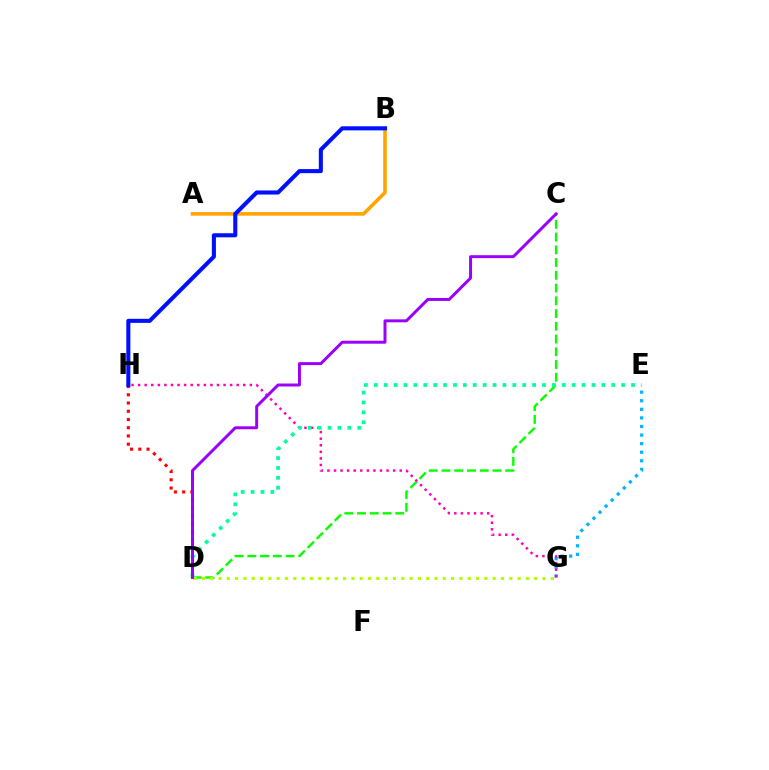{('D', 'H'): [{'color': '#ff0000', 'line_style': 'dotted', 'thickness': 2.24}], ('C', 'D'): [{'color': '#08ff00', 'line_style': 'dashed', 'thickness': 1.73}, {'color': '#9b00ff', 'line_style': 'solid', 'thickness': 2.14}], ('A', 'B'): [{'color': '#ffa500', 'line_style': 'solid', 'thickness': 2.58}], ('E', 'G'): [{'color': '#00b5ff', 'line_style': 'dotted', 'thickness': 2.33}], ('G', 'H'): [{'color': '#ff00bd', 'line_style': 'dotted', 'thickness': 1.79}], ('D', 'E'): [{'color': '#00ff9d', 'line_style': 'dotted', 'thickness': 2.69}], ('D', 'G'): [{'color': '#b3ff00', 'line_style': 'dotted', 'thickness': 2.26}], ('B', 'H'): [{'color': '#0010ff', 'line_style': 'solid', 'thickness': 2.93}]}